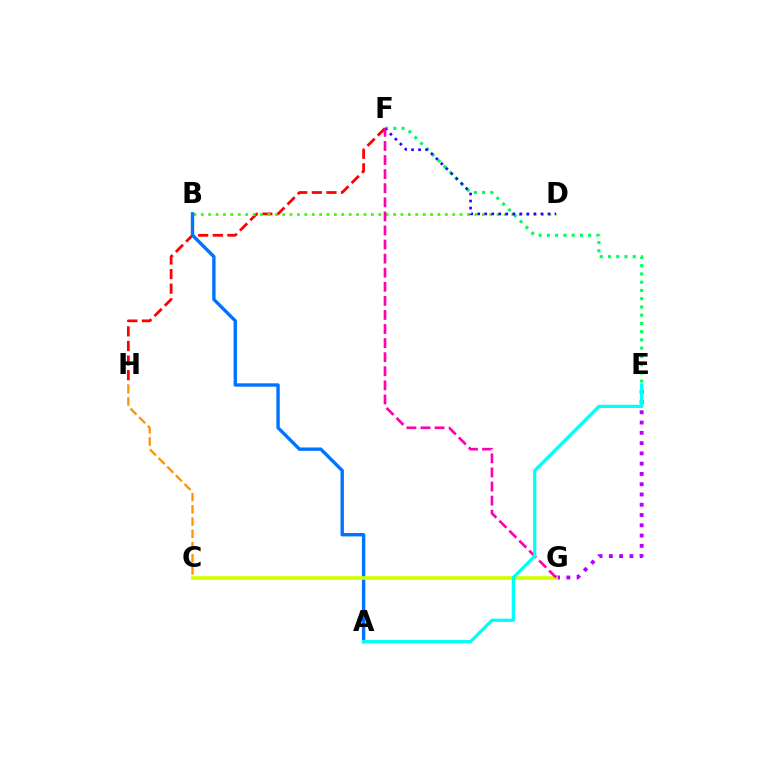{('F', 'H'): [{'color': '#ff0000', 'line_style': 'dashed', 'thickness': 1.98}], ('B', 'D'): [{'color': '#3dff00', 'line_style': 'dotted', 'thickness': 2.01}], ('E', 'G'): [{'color': '#b900ff', 'line_style': 'dotted', 'thickness': 2.79}], ('A', 'B'): [{'color': '#0074ff', 'line_style': 'solid', 'thickness': 2.44}], ('E', 'F'): [{'color': '#00ff5c', 'line_style': 'dotted', 'thickness': 2.24}], ('C', 'G'): [{'color': '#d1ff00', 'line_style': 'solid', 'thickness': 2.63}], ('D', 'F'): [{'color': '#2500ff', 'line_style': 'dotted', 'thickness': 1.91}], ('C', 'H'): [{'color': '#ff9400', 'line_style': 'dashed', 'thickness': 1.66}], ('F', 'G'): [{'color': '#ff00ac', 'line_style': 'dashed', 'thickness': 1.91}], ('A', 'E'): [{'color': '#00fff6', 'line_style': 'solid', 'thickness': 2.33}]}